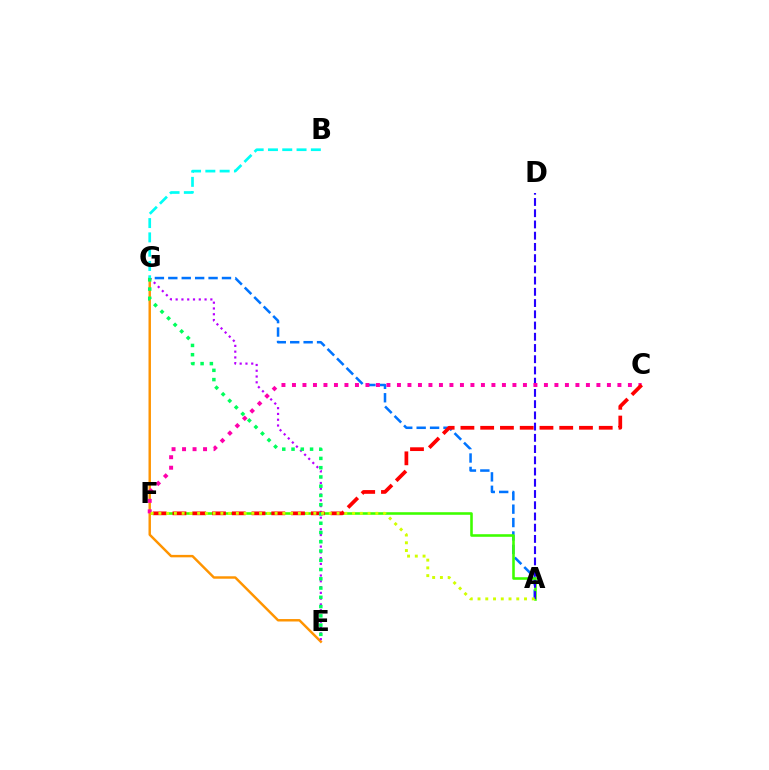{('A', 'G'): [{'color': '#0074ff', 'line_style': 'dashed', 'thickness': 1.82}], ('A', 'F'): [{'color': '#3dff00', 'line_style': 'solid', 'thickness': 1.86}, {'color': '#d1ff00', 'line_style': 'dotted', 'thickness': 2.11}], ('A', 'D'): [{'color': '#2500ff', 'line_style': 'dashed', 'thickness': 1.53}], ('E', 'G'): [{'color': '#ff9400', 'line_style': 'solid', 'thickness': 1.76}, {'color': '#b900ff', 'line_style': 'dotted', 'thickness': 1.57}, {'color': '#00ff5c', 'line_style': 'dotted', 'thickness': 2.52}], ('C', 'F'): [{'color': '#ff00ac', 'line_style': 'dotted', 'thickness': 2.85}, {'color': '#ff0000', 'line_style': 'dashed', 'thickness': 2.68}], ('B', 'G'): [{'color': '#00fff6', 'line_style': 'dashed', 'thickness': 1.94}]}